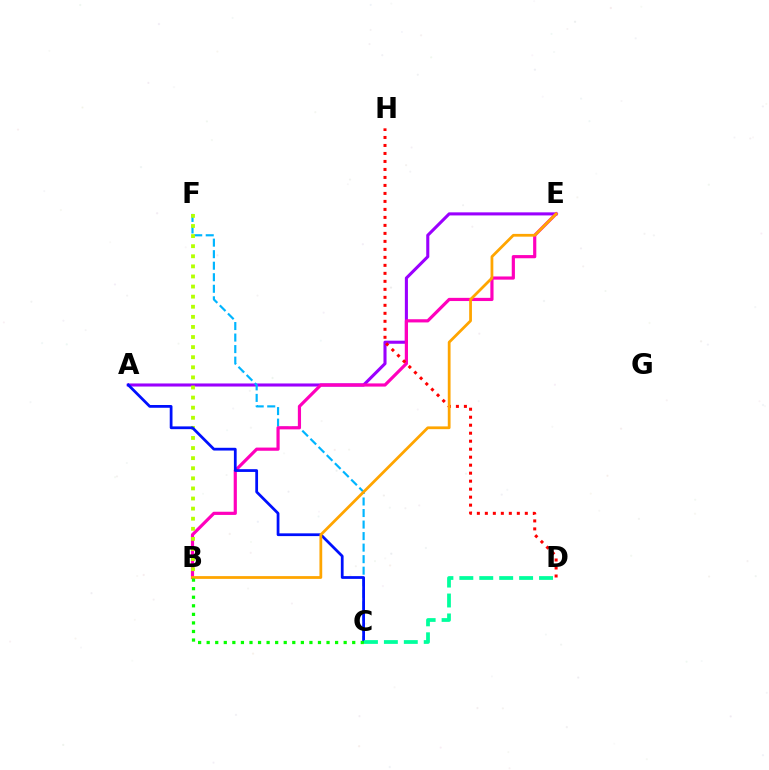{('A', 'E'): [{'color': '#9b00ff', 'line_style': 'solid', 'thickness': 2.22}], ('C', 'F'): [{'color': '#00b5ff', 'line_style': 'dashed', 'thickness': 1.57}], ('B', 'E'): [{'color': '#ff00bd', 'line_style': 'solid', 'thickness': 2.29}, {'color': '#ffa500', 'line_style': 'solid', 'thickness': 1.99}], ('B', 'F'): [{'color': '#b3ff00', 'line_style': 'dotted', 'thickness': 2.74}], ('A', 'C'): [{'color': '#0010ff', 'line_style': 'solid', 'thickness': 1.99}], ('D', 'H'): [{'color': '#ff0000', 'line_style': 'dotted', 'thickness': 2.17}], ('C', 'D'): [{'color': '#00ff9d', 'line_style': 'dashed', 'thickness': 2.71}], ('B', 'C'): [{'color': '#08ff00', 'line_style': 'dotted', 'thickness': 2.33}]}